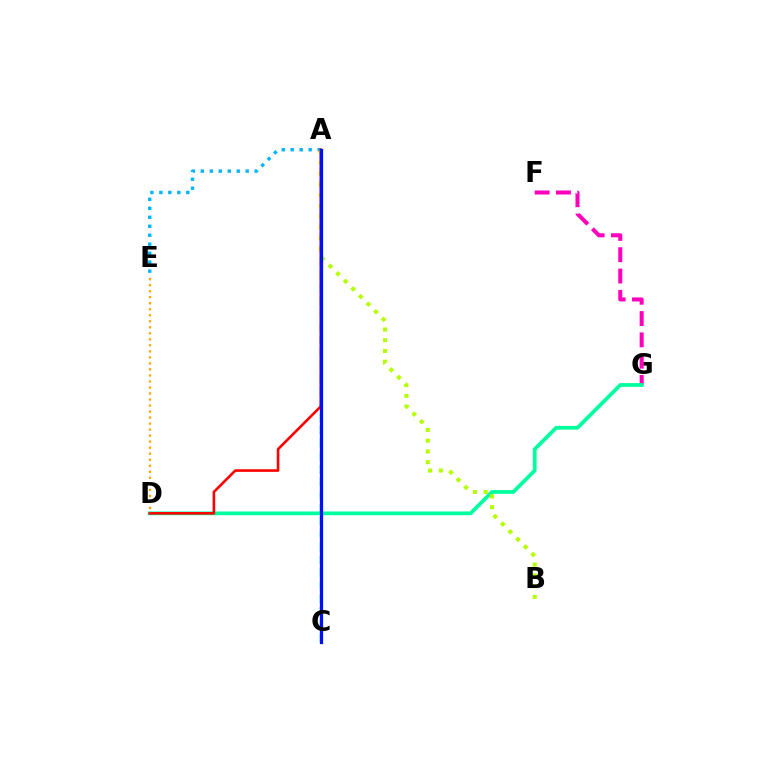{('F', 'G'): [{'color': '#ff00bd', 'line_style': 'dashed', 'thickness': 2.89}], ('A', 'E'): [{'color': '#00b5ff', 'line_style': 'dotted', 'thickness': 2.44}], ('A', 'C'): [{'color': '#08ff00', 'line_style': 'dashed', 'thickness': 1.76}, {'color': '#9b00ff', 'line_style': 'dotted', 'thickness': 1.53}, {'color': '#0010ff', 'line_style': 'solid', 'thickness': 2.34}], ('D', 'G'): [{'color': '#00ff9d', 'line_style': 'solid', 'thickness': 2.71}], ('A', 'B'): [{'color': '#b3ff00', 'line_style': 'dotted', 'thickness': 2.92}], ('A', 'D'): [{'color': '#ff0000', 'line_style': 'solid', 'thickness': 1.87}], ('D', 'E'): [{'color': '#ffa500', 'line_style': 'dotted', 'thickness': 1.64}]}